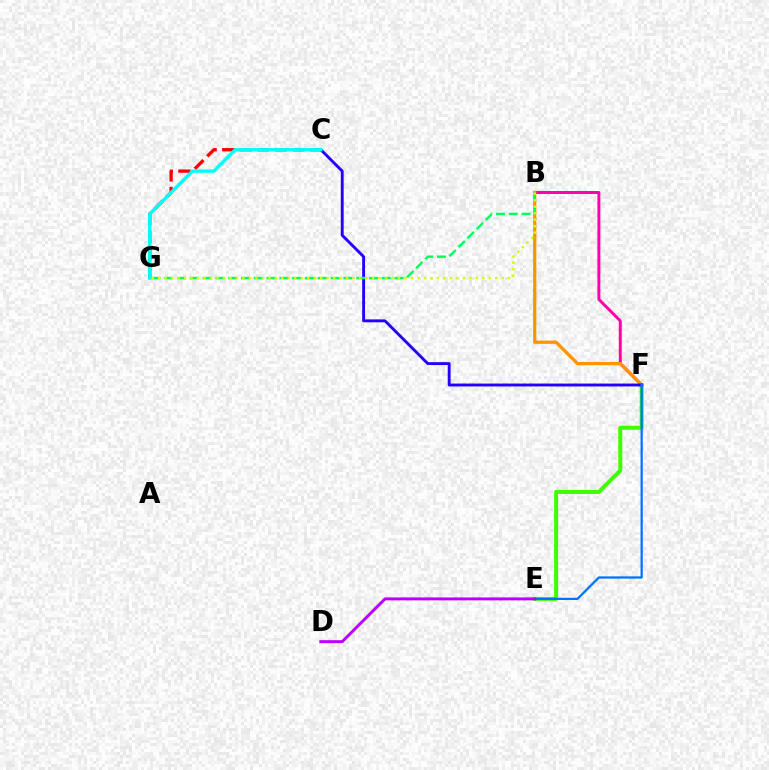{('E', 'F'): [{'color': '#3dff00', 'line_style': 'solid', 'thickness': 2.88}, {'color': '#0074ff', 'line_style': 'solid', 'thickness': 1.63}], ('B', 'F'): [{'color': '#ff00ac', 'line_style': 'solid', 'thickness': 2.14}, {'color': '#ff9400', 'line_style': 'solid', 'thickness': 2.35}], ('C', 'G'): [{'color': '#ff0000', 'line_style': 'dashed', 'thickness': 2.39}, {'color': '#00fff6', 'line_style': 'solid', 'thickness': 2.4}], ('C', 'F'): [{'color': '#2500ff', 'line_style': 'solid', 'thickness': 2.08}], ('B', 'G'): [{'color': '#00ff5c', 'line_style': 'dashed', 'thickness': 1.74}, {'color': '#d1ff00', 'line_style': 'dotted', 'thickness': 1.76}], ('D', 'E'): [{'color': '#b900ff', 'line_style': 'solid', 'thickness': 2.13}]}